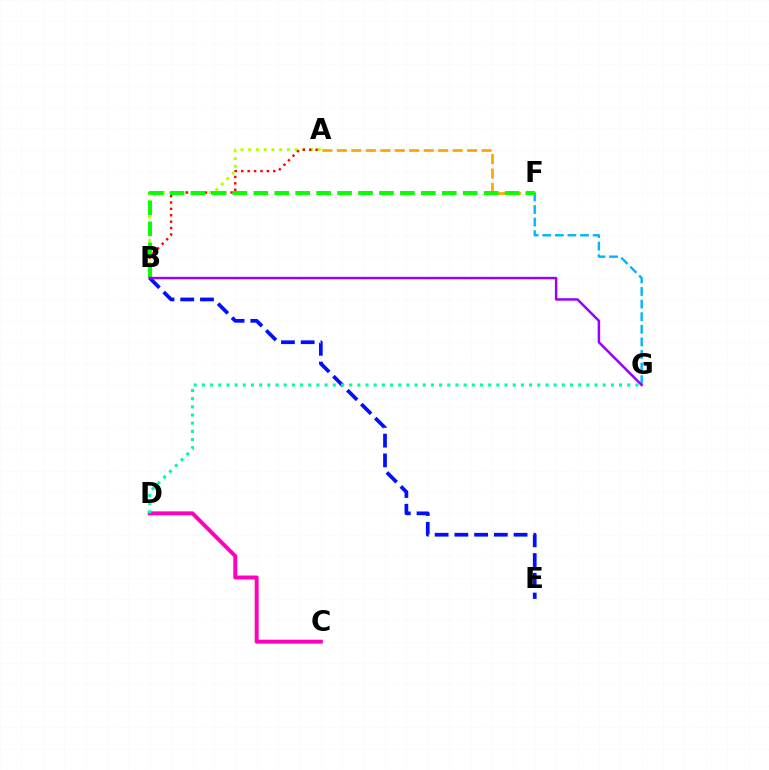{('A', 'B'): [{'color': '#b3ff00', 'line_style': 'dotted', 'thickness': 2.1}, {'color': '#ff0000', 'line_style': 'dotted', 'thickness': 1.74}], ('C', 'D'): [{'color': '#ff00bd', 'line_style': 'solid', 'thickness': 2.84}], ('A', 'F'): [{'color': '#ffa500', 'line_style': 'dashed', 'thickness': 1.97}], ('F', 'G'): [{'color': '#00b5ff', 'line_style': 'dashed', 'thickness': 1.71}], ('B', 'E'): [{'color': '#0010ff', 'line_style': 'dashed', 'thickness': 2.68}], ('B', 'F'): [{'color': '#08ff00', 'line_style': 'dashed', 'thickness': 2.85}], ('B', 'G'): [{'color': '#9b00ff', 'line_style': 'solid', 'thickness': 1.78}], ('D', 'G'): [{'color': '#00ff9d', 'line_style': 'dotted', 'thickness': 2.22}]}